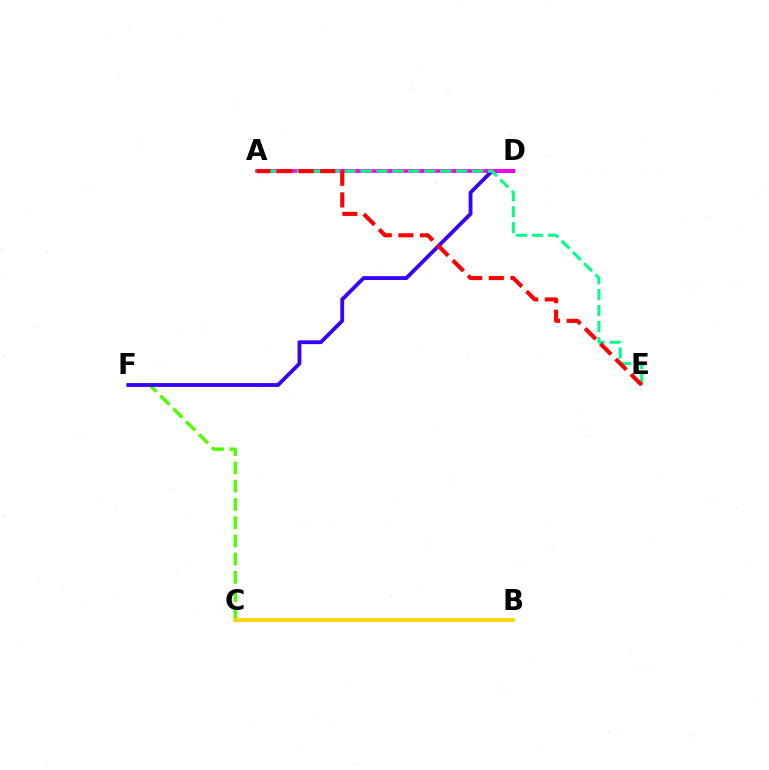{('C', 'F'): [{'color': '#4fff00', 'line_style': 'dashed', 'thickness': 2.48}], ('A', 'D'): [{'color': '#009eff', 'line_style': 'dotted', 'thickness': 2.95}, {'color': '#ff00ed', 'line_style': 'solid', 'thickness': 2.61}], ('D', 'F'): [{'color': '#3700ff', 'line_style': 'solid', 'thickness': 2.76}], ('A', 'E'): [{'color': '#00ff86', 'line_style': 'dashed', 'thickness': 2.17}, {'color': '#ff0000', 'line_style': 'dashed', 'thickness': 2.94}], ('B', 'C'): [{'color': '#ffd500', 'line_style': 'solid', 'thickness': 2.68}]}